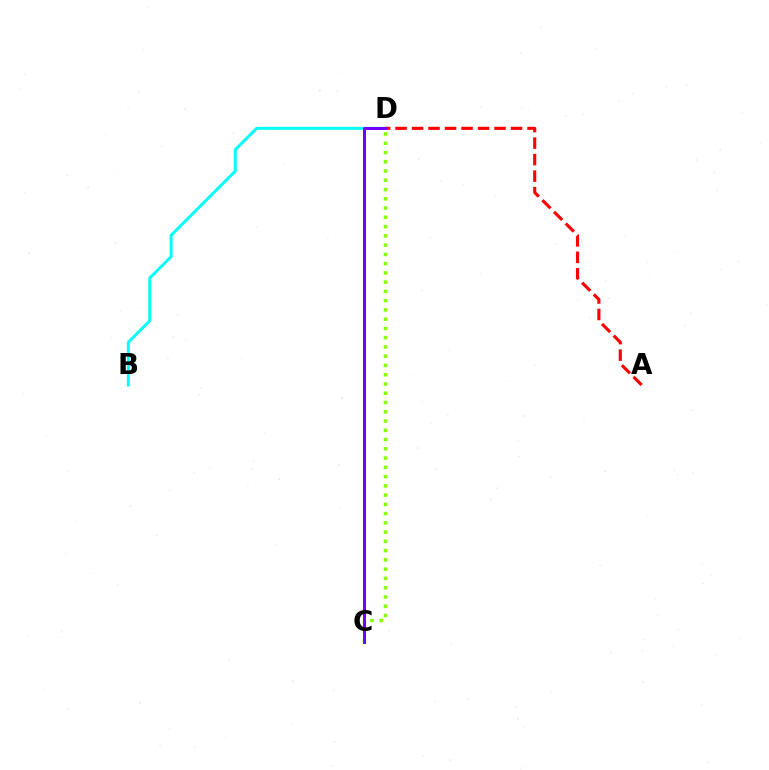{('B', 'D'): [{'color': '#00fff6', 'line_style': 'solid', 'thickness': 2.12}], ('C', 'D'): [{'color': '#84ff00', 'line_style': 'dotted', 'thickness': 2.52}, {'color': '#7200ff', 'line_style': 'solid', 'thickness': 2.16}], ('A', 'D'): [{'color': '#ff0000', 'line_style': 'dashed', 'thickness': 2.24}]}